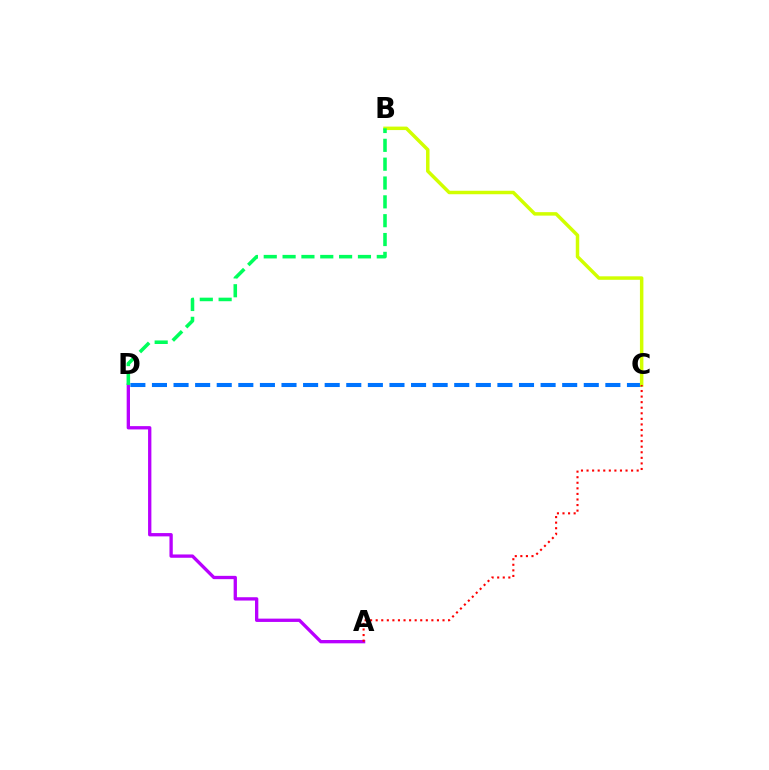{('C', 'D'): [{'color': '#0074ff', 'line_style': 'dashed', 'thickness': 2.93}], ('B', 'C'): [{'color': '#d1ff00', 'line_style': 'solid', 'thickness': 2.5}], ('A', 'D'): [{'color': '#b900ff', 'line_style': 'solid', 'thickness': 2.39}], ('B', 'D'): [{'color': '#00ff5c', 'line_style': 'dashed', 'thickness': 2.56}], ('A', 'C'): [{'color': '#ff0000', 'line_style': 'dotted', 'thickness': 1.51}]}